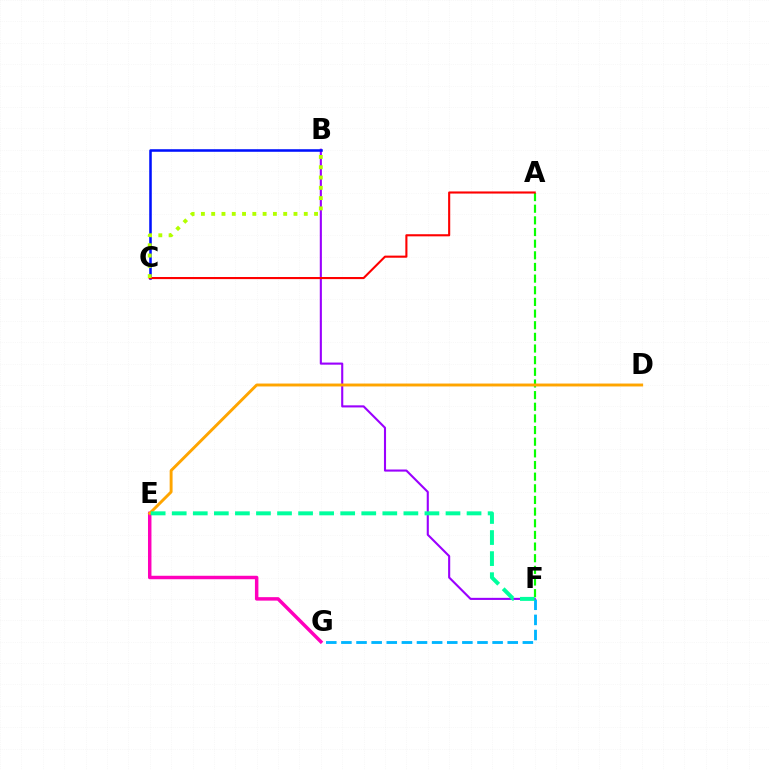{('F', 'G'): [{'color': '#00b5ff', 'line_style': 'dashed', 'thickness': 2.05}], ('E', 'G'): [{'color': '#ff00bd', 'line_style': 'solid', 'thickness': 2.5}], ('B', 'F'): [{'color': '#9b00ff', 'line_style': 'solid', 'thickness': 1.52}], ('B', 'C'): [{'color': '#0010ff', 'line_style': 'solid', 'thickness': 1.84}, {'color': '#b3ff00', 'line_style': 'dotted', 'thickness': 2.79}], ('A', 'F'): [{'color': '#08ff00', 'line_style': 'dashed', 'thickness': 1.58}], ('A', 'C'): [{'color': '#ff0000', 'line_style': 'solid', 'thickness': 1.52}], ('D', 'E'): [{'color': '#ffa500', 'line_style': 'solid', 'thickness': 2.1}], ('E', 'F'): [{'color': '#00ff9d', 'line_style': 'dashed', 'thickness': 2.86}]}